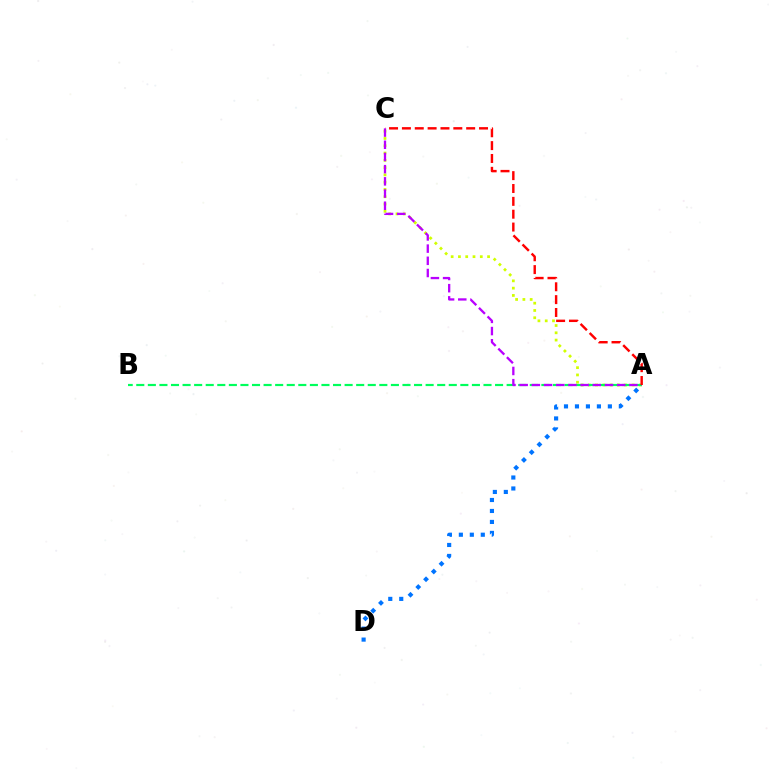{('A', 'C'): [{'color': '#d1ff00', 'line_style': 'dotted', 'thickness': 1.98}, {'color': '#b900ff', 'line_style': 'dashed', 'thickness': 1.66}, {'color': '#ff0000', 'line_style': 'dashed', 'thickness': 1.75}], ('A', 'D'): [{'color': '#0074ff', 'line_style': 'dotted', 'thickness': 2.98}], ('A', 'B'): [{'color': '#00ff5c', 'line_style': 'dashed', 'thickness': 1.57}]}